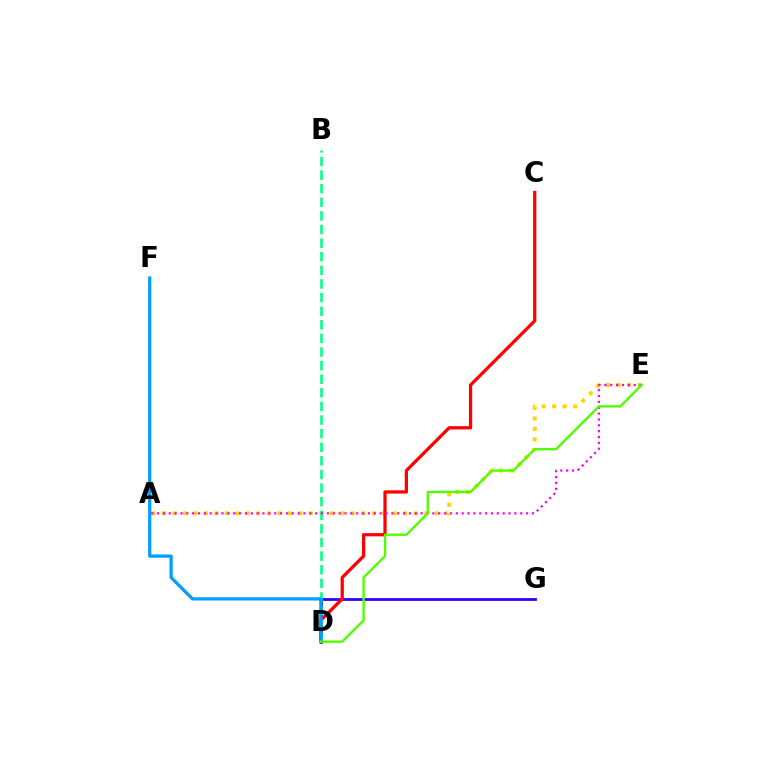{('A', 'E'): [{'color': '#ffd500', 'line_style': 'dotted', 'thickness': 2.85}, {'color': '#ff00ed', 'line_style': 'dotted', 'thickness': 1.59}], ('D', 'G'): [{'color': '#3700ff', 'line_style': 'solid', 'thickness': 2.02}], ('C', 'D'): [{'color': '#ff0000', 'line_style': 'solid', 'thickness': 2.34}], ('B', 'D'): [{'color': '#00ff86', 'line_style': 'dashed', 'thickness': 1.85}], ('D', 'F'): [{'color': '#009eff', 'line_style': 'solid', 'thickness': 2.33}], ('D', 'E'): [{'color': '#4fff00', 'line_style': 'solid', 'thickness': 1.71}]}